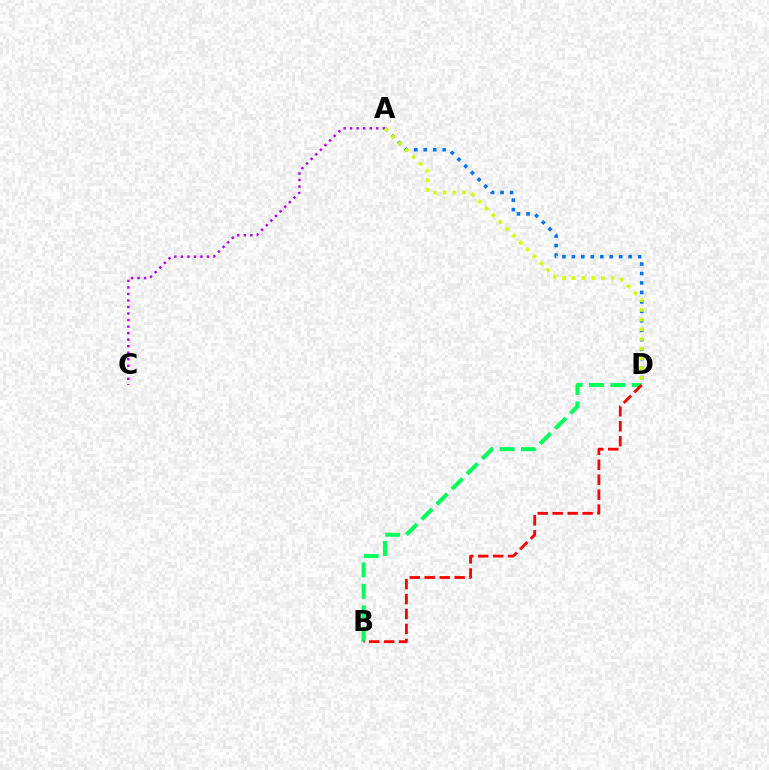{('A', 'D'): [{'color': '#0074ff', 'line_style': 'dotted', 'thickness': 2.57}, {'color': '#d1ff00', 'line_style': 'dotted', 'thickness': 2.63}], ('A', 'C'): [{'color': '#b900ff', 'line_style': 'dotted', 'thickness': 1.77}], ('B', 'D'): [{'color': '#00ff5c', 'line_style': 'dashed', 'thickness': 2.91}, {'color': '#ff0000', 'line_style': 'dashed', 'thickness': 2.03}]}